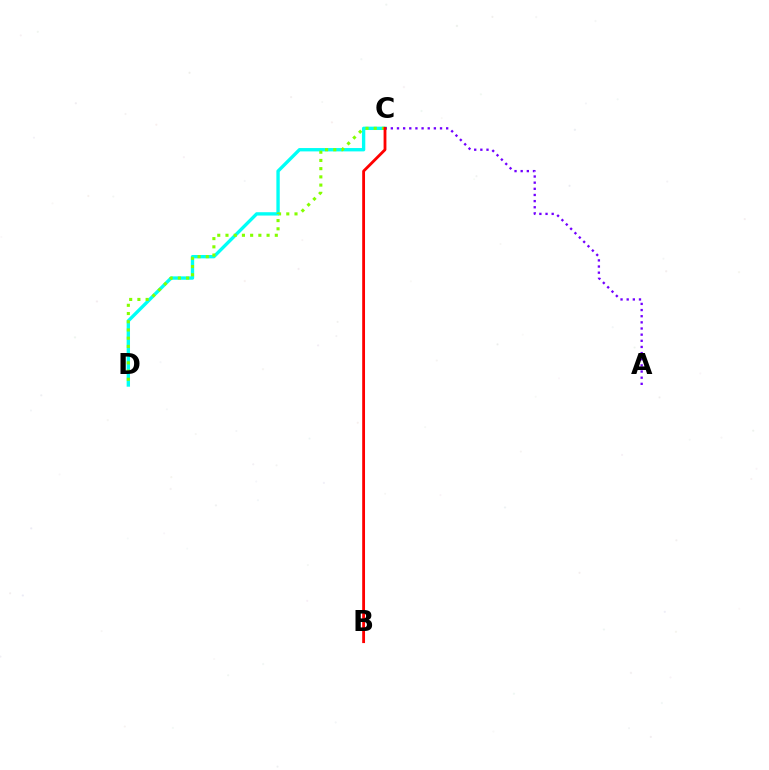{('C', 'D'): [{'color': '#00fff6', 'line_style': 'solid', 'thickness': 2.41}, {'color': '#84ff00', 'line_style': 'dotted', 'thickness': 2.23}], ('A', 'C'): [{'color': '#7200ff', 'line_style': 'dotted', 'thickness': 1.67}], ('B', 'C'): [{'color': '#ff0000', 'line_style': 'solid', 'thickness': 2.03}]}